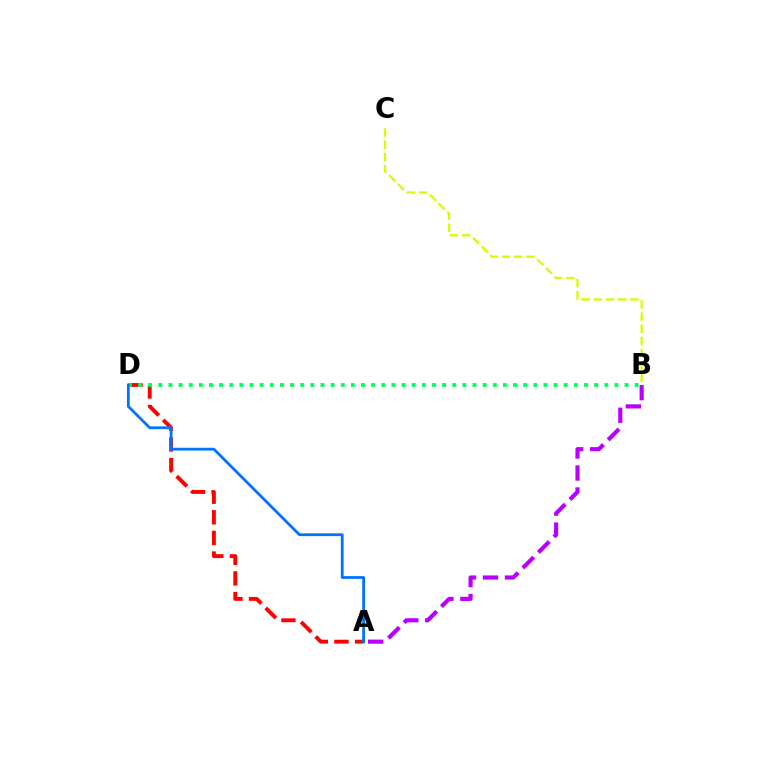{('A', 'D'): [{'color': '#ff0000', 'line_style': 'dashed', 'thickness': 2.8}, {'color': '#0074ff', 'line_style': 'solid', 'thickness': 2.02}], ('B', 'D'): [{'color': '#00ff5c', 'line_style': 'dotted', 'thickness': 2.75}], ('A', 'B'): [{'color': '#b900ff', 'line_style': 'dashed', 'thickness': 2.99}], ('B', 'C'): [{'color': '#d1ff00', 'line_style': 'dashed', 'thickness': 1.66}]}